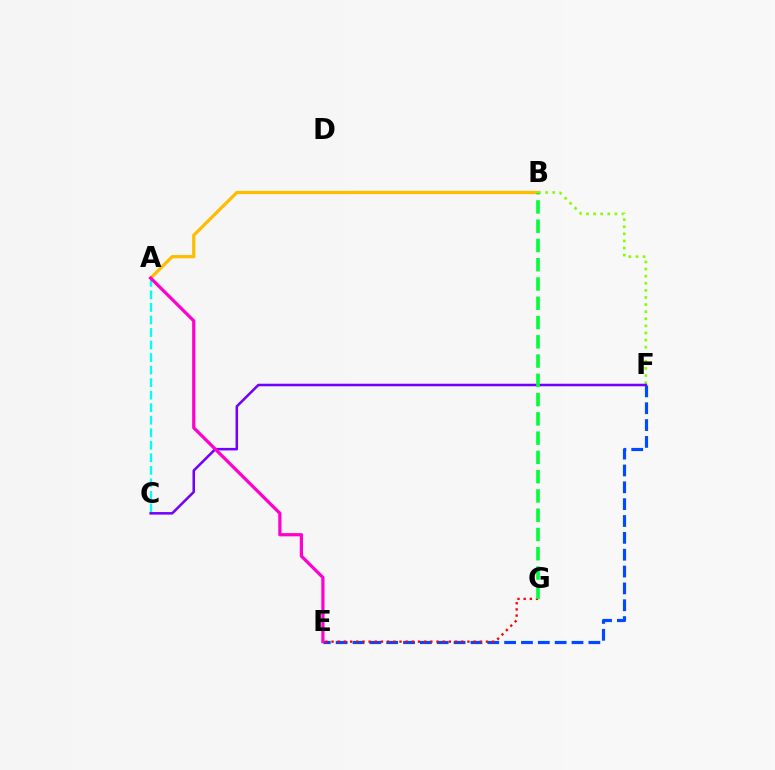{('E', 'F'): [{'color': '#004bff', 'line_style': 'dashed', 'thickness': 2.29}], ('A', 'C'): [{'color': '#00fff6', 'line_style': 'dashed', 'thickness': 1.7}], ('A', 'B'): [{'color': '#ffbd00', 'line_style': 'solid', 'thickness': 2.34}], ('B', 'F'): [{'color': '#84ff00', 'line_style': 'dotted', 'thickness': 1.93}], ('C', 'F'): [{'color': '#7200ff', 'line_style': 'solid', 'thickness': 1.82}], ('E', 'G'): [{'color': '#ff0000', 'line_style': 'dotted', 'thickness': 1.68}], ('A', 'E'): [{'color': '#ff00cf', 'line_style': 'solid', 'thickness': 2.32}], ('B', 'G'): [{'color': '#00ff39', 'line_style': 'dashed', 'thickness': 2.62}]}